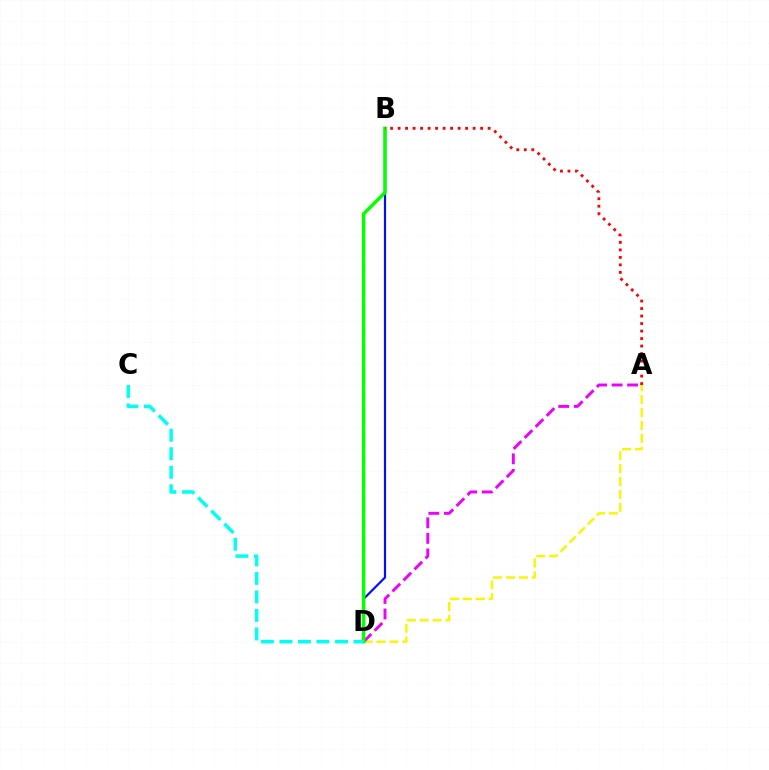{('B', 'D'): [{'color': '#0010ff', 'line_style': 'solid', 'thickness': 1.58}, {'color': '#08ff00', 'line_style': 'solid', 'thickness': 2.51}], ('A', 'D'): [{'color': '#fcf500', 'line_style': 'dashed', 'thickness': 1.75}, {'color': '#ee00ff', 'line_style': 'dashed', 'thickness': 2.11}], ('C', 'D'): [{'color': '#00fff6', 'line_style': 'dashed', 'thickness': 2.51}], ('A', 'B'): [{'color': '#ff0000', 'line_style': 'dotted', 'thickness': 2.04}]}